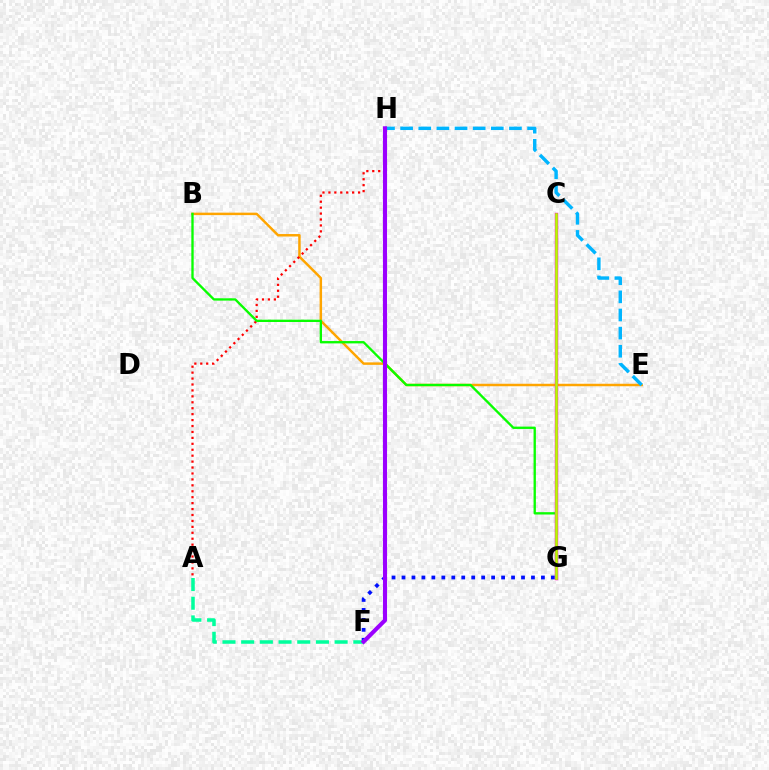{('F', 'G'): [{'color': '#0010ff', 'line_style': 'dotted', 'thickness': 2.71}], ('B', 'E'): [{'color': '#ffa500', 'line_style': 'solid', 'thickness': 1.78}], ('A', 'H'): [{'color': '#ff0000', 'line_style': 'dotted', 'thickness': 1.61}], ('E', 'H'): [{'color': '#00b5ff', 'line_style': 'dashed', 'thickness': 2.46}], ('A', 'F'): [{'color': '#00ff9d', 'line_style': 'dashed', 'thickness': 2.54}], ('B', 'G'): [{'color': '#08ff00', 'line_style': 'solid', 'thickness': 1.69}], ('C', 'G'): [{'color': '#ff00bd', 'line_style': 'solid', 'thickness': 2.46}, {'color': '#b3ff00', 'line_style': 'solid', 'thickness': 1.87}], ('F', 'H'): [{'color': '#9b00ff', 'line_style': 'solid', 'thickness': 2.95}]}